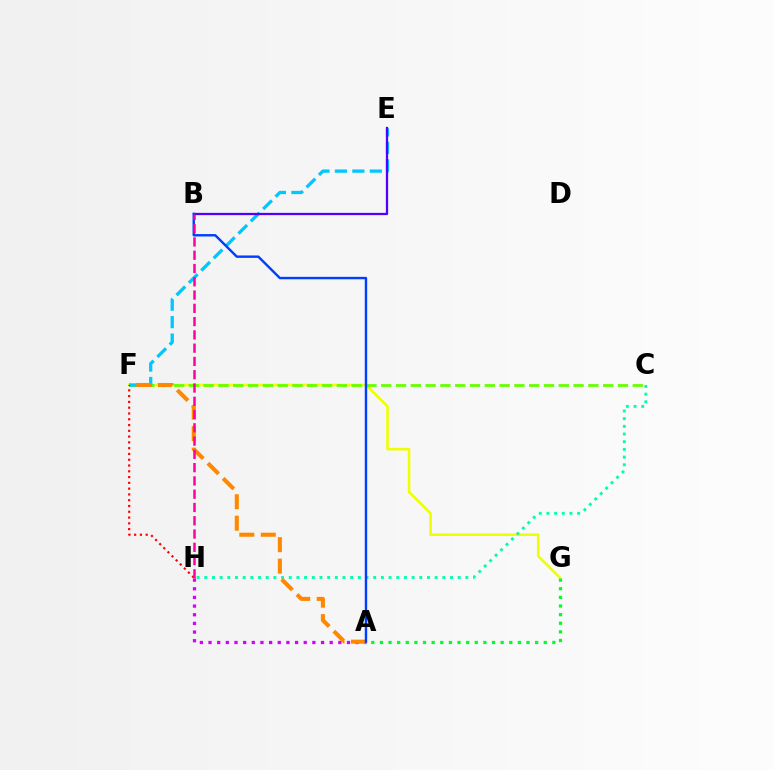{('F', 'G'): [{'color': '#eeff00', 'line_style': 'solid', 'thickness': 1.87}], ('C', 'H'): [{'color': '#00ffaf', 'line_style': 'dotted', 'thickness': 2.09}], ('C', 'F'): [{'color': '#66ff00', 'line_style': 'dashed', 'thickness': 2.01}], ('A', 'H'): [{'color': '#d600ff', 'line_style': 'dotted', 'thickness': 2.35}], ('E', 'F'): [{'color': '#00c7ff', 'line_style': 'dashed', 'thickness': 2.37}], ('A', 'G'): [{'color': '#00ff27', 'line_style': 'dotted', 'thickness': 2.34}], ('A', 'F'): [{'color': '#ff8800', 'line_style': 'dashed', 'thickness': 2.92}], ('B', 'E'): [{'color': '#4f00ff', 'line_style': 'solid', 'thickness': 1.63}], ('A', 'B'): [{'color': '#003fff', 'line_style': 'solid', 'thickness': 1.74}], ('F', 'H'): [{'color': '#ff0000', 'line_style': 'dotted', 'thickness': 1.57}], ('B', 'H'): [{'color': '#ff00a0', 'line_style': 'dashed', 'thickness': 1.8}]}